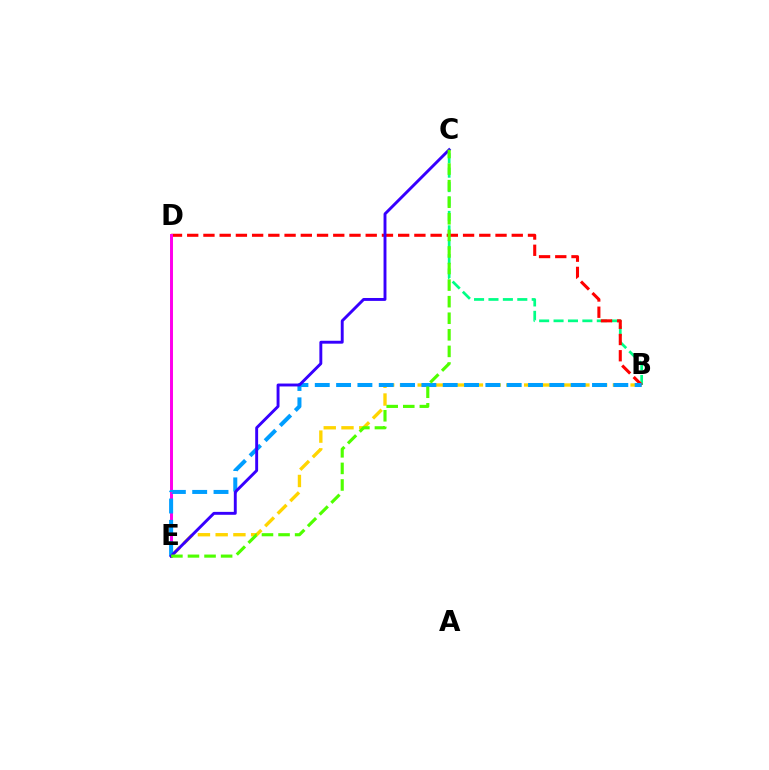{('B', 'E'): [{'color': '#ffd500', 'line_style': 'dashed', 'thickness': 2.41}, {'color': '#009eff', 'line_style': 'dashed', 'thickness': 2.9}], ('B', 'C'): [{'color': '#00ff86', 'line_style': 'dashed', 'thickness': 1.96}], ('B', 'D'): [{'color': '#ff0000', 'line_style': 'dashed', 'thickness': 2.2}], ('D', 'E'): [{'color': '#ff00ed', 'line_style': 'solid', 'thickness': 2.14}], ('C', 'E'): [{'color': '#3700ff', 'line_style': 'solid', 'thickness': 2.09}, {'color': '#4fff00', 'line_style': 'dashed', 'thickness': 2.25}]}